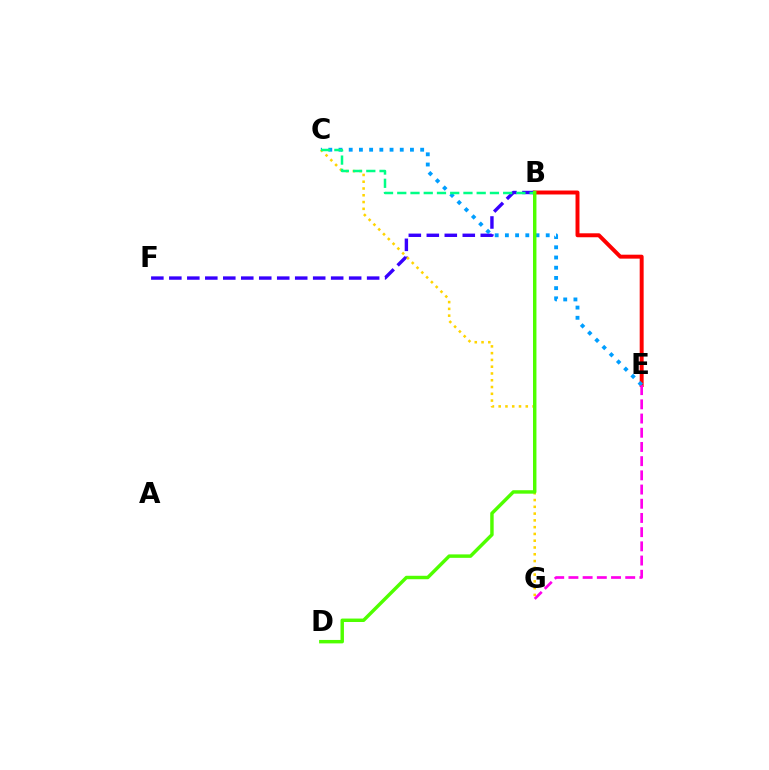{('B', 'E'): [{'color': '#ff0000', 'line_style': 'solid', 'thickness': 2.84}], ('B', 'F'): [{'color': '#3700ff', 'line_style': 'dashed', 'thickness': 2.44}], ('C', 'E'): [{'color': '#009eff', 'line_style': 'dotted', 'thickness': 2.77}], ('E', 'G'): [{'color': '#ff00ed', 'line_style': 'dashed', 'thickness': 1.93}], ('C', 'G'): [{'color': '#ffd500', 'line_style': 'dotted', 'thickness': 1.84}], ('B', 'C'): [{'color': '#00ff86', 'line_style': 'dashed', 'thickness': 1.8}], ('B', 'D'): [{'color': '#4fff00', 'line_style': 'solid', 'thickness': 2.48}]}